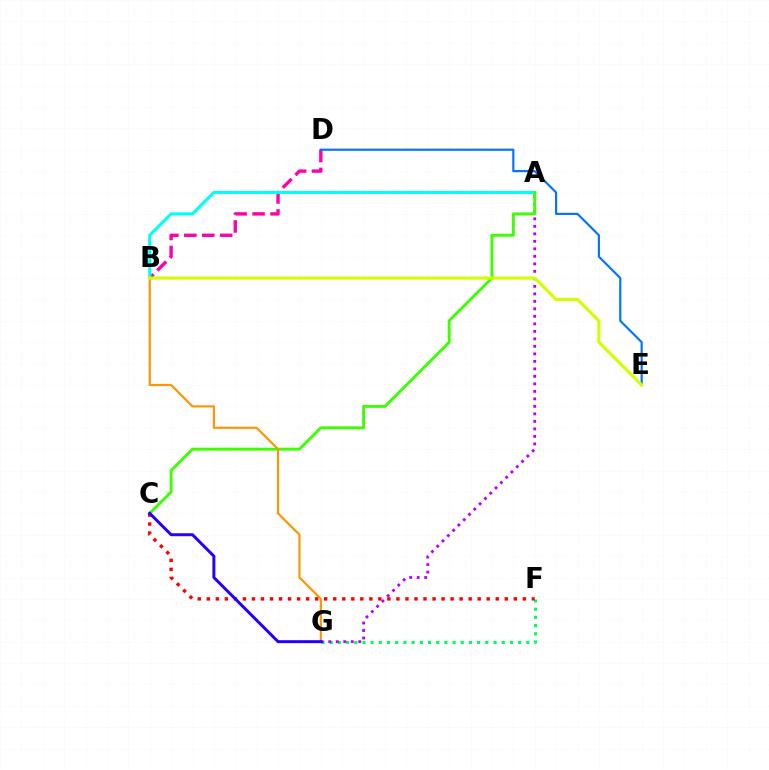{('F', 'G'): [{'color': '#00ff5c', 'line_style': 'dotted', 'thickness': 2.23}], ('A', 'G'): [{'color': '#b900ff', 'line_style': 'dotted', 'thickness': 2.04}], ('B', 'D'): [{'color': '#ff00ac', 'line_style': 'dashed', 'thickness': 2.44}], ('A', 'B'): [{'color': '#00fff6', 'line_style': 'solid', 'thickness': 2.2}], ('A', 'C'): [{'color': '#3dff00', 'line_style': 'solid', 'thickness': 2.1}], ('D', 'E'): [{'color': '#0074ff', 'line_style': 'solid', 'thickness': 1.55}], ('B', 'G'): [{'color': '#ff9400', 'line_style': 'solid', 'thickness': 1.55}], ('B', 'E'): [{'color': '#d1ff00', 'line_style': 'solid', 'thickness': 2.27}], ('C', 'F'): [{'color': '#ff0000', 'line_style': 'dotted', 'thickness': 2.45}], ('C', 'G'): [{'color': '#2500ff', 'line_style': 'solid', 'thickness': 2.14}]}